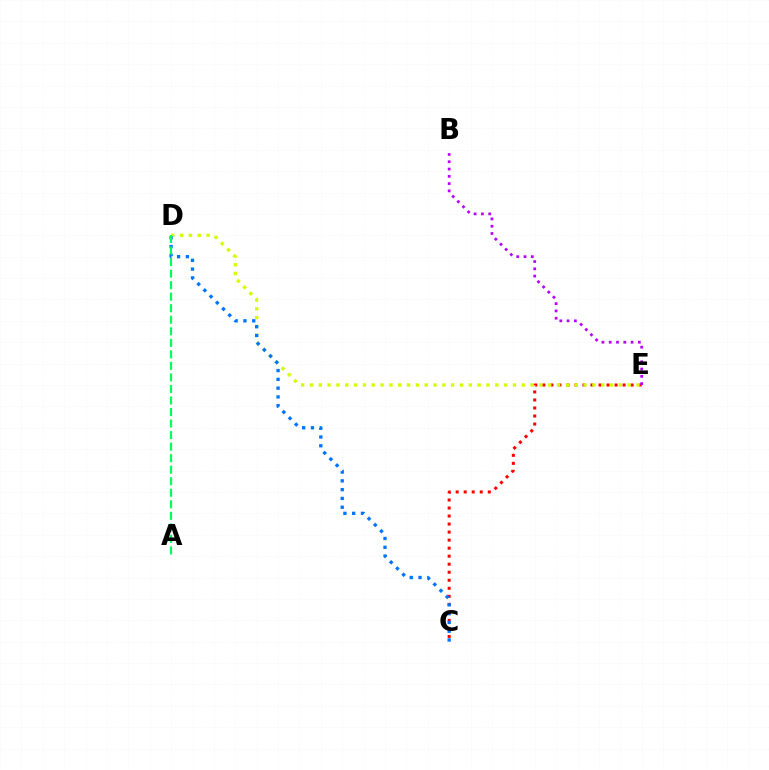{('C', 'E'): [{'color': '#ff0000', 'line_style': 'dotted', 'thickness': 2.18}], ('D', 'E'): [{'color': '#d1ff00', 'line_style': 'dotted', 'thickness': 2.4}], ('C', 'D'): [{'color': '#0074ff', 'line_style': 'dotted', 'thickness': 2.39}], ('A', 'D'): [{'color': '#00ff5c', 'line_style': 'dashed', 'thickness': 1.57}], ('B', 'E'): [{'color': '#b900ff', 'line_style': 'dotted', 'thickness': 1.98}]}